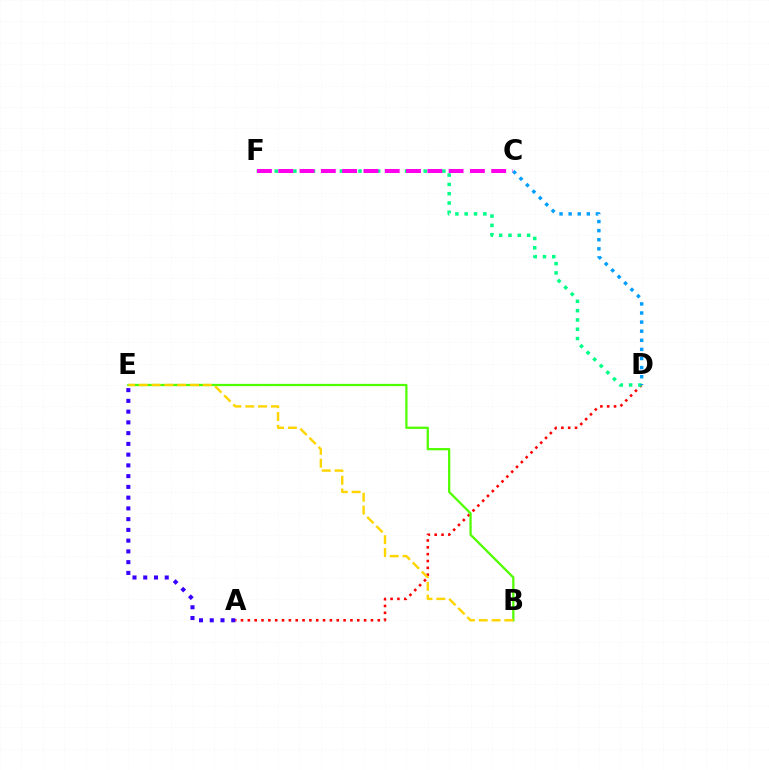{('A', 'D'): [{'color': '#ff0000', 'line_style': 'dotted', 'thickness': 1.86}], ('D', 'F'): [{'color': '#00ff86', 'line_style': 'dotted', 'thickness': 2.53}], ('B', 'E'): [{'color': '#4fff00', 'line_style': 'solid', 'thickness': 1.62}, {'color': '#ffd500', 'line_style': 'dashed', 'thickness': 1.74}], ('A', 'E'): [{'color': '#3700ff', 'line_style': 'dotted', 'thickness': 2.92}], ('C', 'F'): [{'color': '#ff00ed', 'line_style': 'dashed', 'thickness': 2.89}], ('C', 'D'): [{'color': '#009eff', 'line_style': 'dotted', 'thickness': 2.47}]}